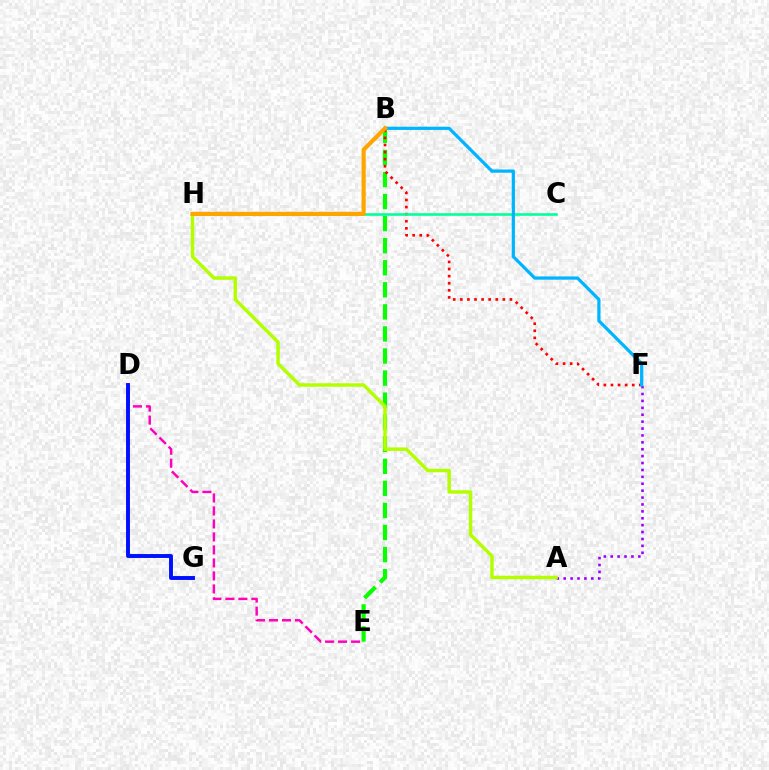{('A', 'F'): [{'color': '#9b00ff', 'line_style': 'dotted', 'thickness': 1.88}], ('B', 'E'): [{'color': '#08ff00', 'line_style': 'dashed', 'thickness': 3.0}], ('B', 'F'): [{'color': '#ff0000', 'line_style': 'dotted', 'thickness': 1.93}, {'color': '#00b5ff', 'line_style': 'solid', 'thickness': 2.33}], ('C', 'H'): [{'color': '#00ff9d', 'line_style': 'solid', 'thickness': 1.85}], ('D', 'E'): [{'color': '#ff00bd', 'line_style': 'dashed', 'thickness': 1.77}], ('A', 'H'): [{'color': '#b3ff00', 'line_style': 'solid', 'thickness': 2.5}], ('D', 'G'): [{'color': '#0010ff', 'line_style': 'solid', 'thickness': 2.82}], ('B', 'H'): [{'color': '#ffa500', 'line_style': 'solid', 'thickness': 2.99}]}